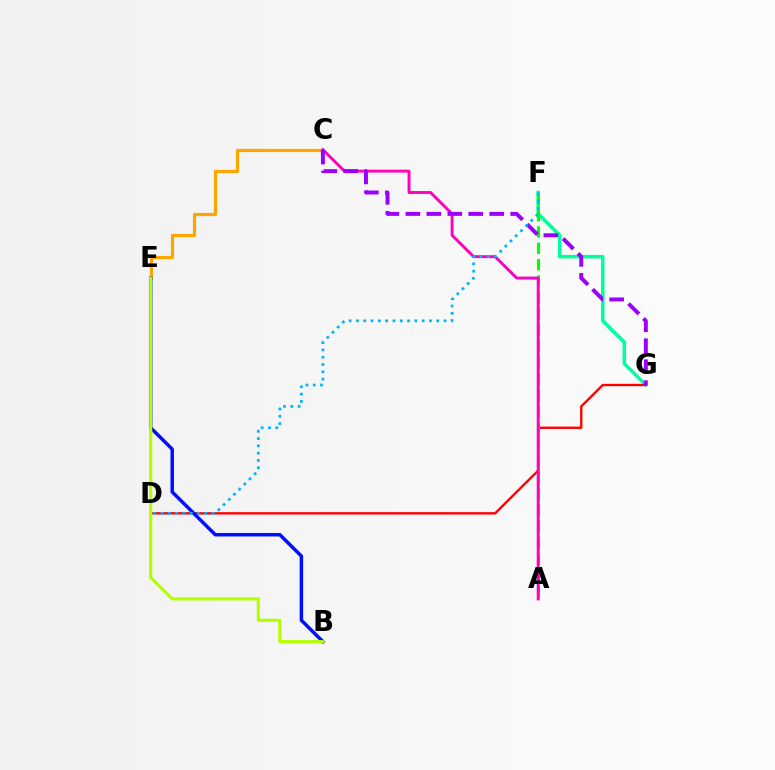{('C', 'E'): [{'color': '#ffa500', 'line_style': 'solid', 'thickness': 2.28}], ('F', 'G'): [{'color': '#00ff9d', 'line_style': 'solid', 'thickness': 2.53}], ('D', 'G'): [{'color': '#ff0000', 'line_style': 'solid', 'thickness': 1.7}], ('A', 'F'): [{'color': '#08ff00', 'line_style': 'dashed', 'thickness': 2.22}], ('A', 'C'): [{'color': '#ff00bd', 'line_style': 'solid', 'thickness': 2.1}], ('B', 'E'): [{'color': '#0010ff', 'line_style': 'solid', 'thickness': 2.51}, {'color': '#b3ff00', 'line_style': 'solid', 'thickness': 2.25}], ('C', 'G'): [{'color': '#9b00ff', 'line_style': 'dashed', 'thickness': 2.85}], ('D', 'F'): [{'color': '#00b5ff', 'line_style': 'dotted', 'thickness': 1.98}]}